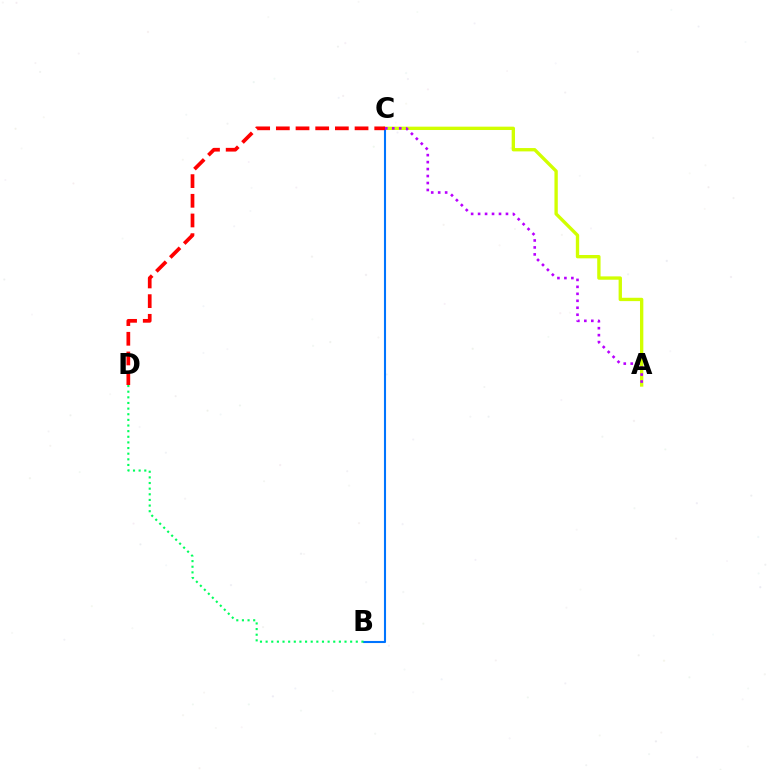{('A', 'C'): [{'color': '#d1ff00', 'line_style': 'solid', 'thickness': 2.41}, {'color': '#b900ff', 'line_style': 'dotted', 'thickness': 1.89}], ('B', 'C'): [{'color': '#0074ff', 'line_style': 'solid', 'thickness': 1.51}], ('B', 'D'): [{'color': '#00ff5c', 'line_style': 'dotted', 'thickness': 1.53}], ('C', 'D'): [{'color': '#ff0000', 'line_style': 'dashed', 'thickness': 2.67}]}